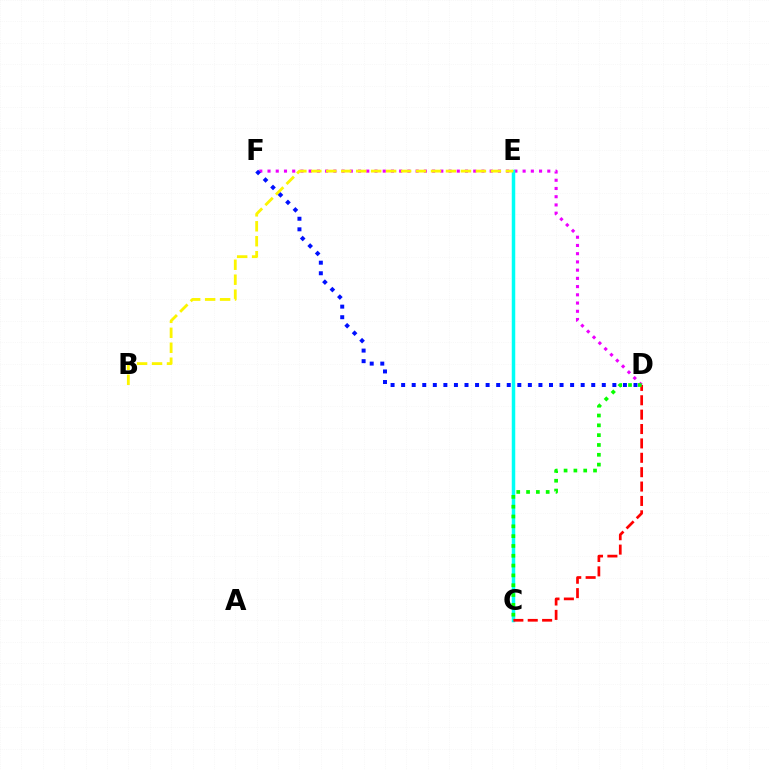{('D', 'F'): [{'color': '#ee00ff', 'line_style': 'dotted', 'thickness': 2.24}, {'color': '#0010ff', 'line_style': 'dotted', 'thickness': 2.87}], ('C', 'E'): [{'color': '#00fff6', 'line_style': 'solid', 'thickness': 2.51}], ('B', 'E'): [{'color': '#fcf500', 'line_style': 'dashed', 'thickness': 2.03}], ('C', 'D'): [{'color': '#ff0000', 'line_style': 'dashed', 'thickness': 1.95}, {'color': '#08ff00', 'line_style': 'dotted', 'thickness': 2.67}]}